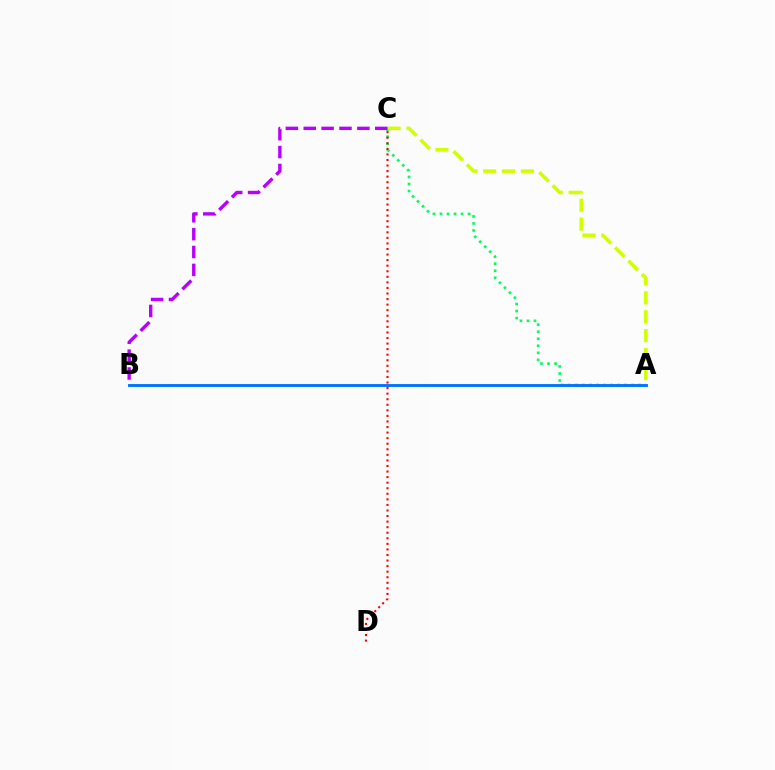{('A', 'C'): [{'color': '#00ff5c', 'line_style': 'dotted', 'thickness': 1.91}, {'color': '#d1ff00', 'line_style': 'dashed', 'thickness': 2.56}], ('B', 'C'): [{'color': '#b900ff', 'line_style': 'dashed', 'thickness': 2.43}], ('C', 'D'): [{'color': '#ff0000', 'line_style': 'dotted', 'thickness': 1.51}], ('A', 'B'): [{'color': '#0074ff', 'line_style': 'solid', 'thickness': 2.07}]}